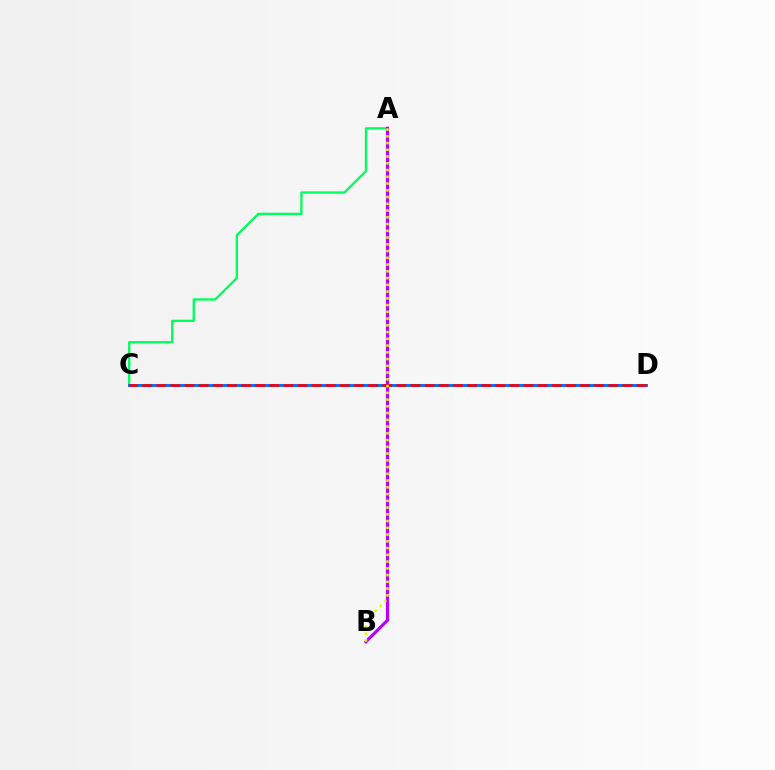{('A', 'C'): [{'color': '#00ff5c', 'line_style': 'solid', 'thickness': 1.66}], ('C', 'D'): [{'color': '#0074ff', 'line_style': 'solid', 'thickness': 2.13}, {'color': '#ff0000', 'line_style': 'dashed', 'thickness': 1.92}], ('A', 'B'): [{'color': '#b900ff', 'line_style': 'solid', 'thickness': 2.28}, {'color': '#d1ff00', 'line_style': 'dotted', 'thickness': 1.83}]}